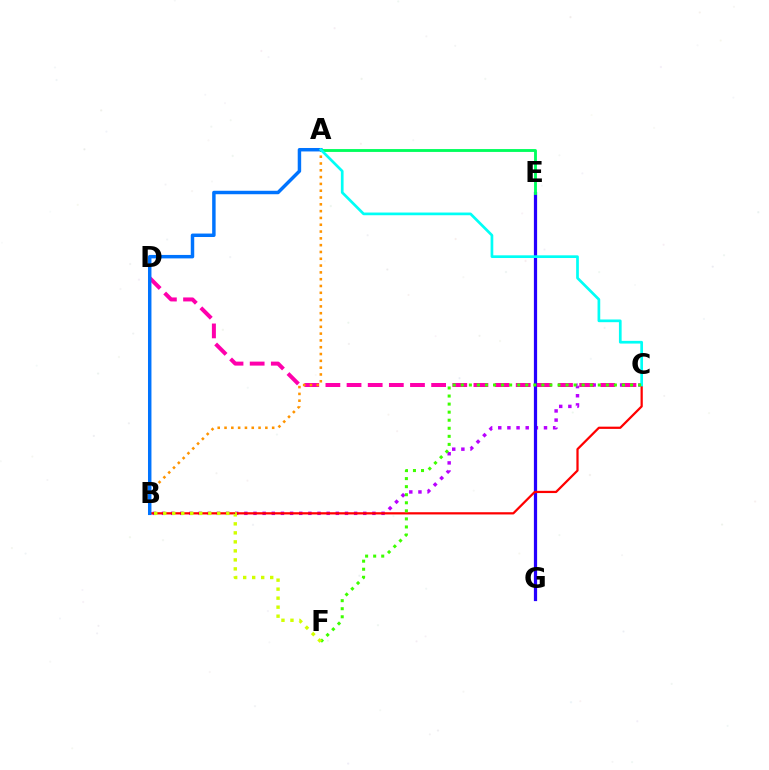{('B', 'C'): [{'color': '#b900ff', 'line_style': 'dotted', 'thickness': 2.49}, {'color': '#ff0000', 'line_style': 'solid', 'thickness': 1.61}], ('E', 'G'): [{'color': '#2500ff', 'line_style': 'solid', 'thickness': 2.33}], ('C', 'D'): [{'color': '#ff00ac', 'line_style': 'dashed', 'thickness': 2.87}], ('A', 'B'): [{'color': '#ff9400', 'line_style': 'dotted', 'thickness': 1.85}, {'color': '#0074ff', 'line_style': 'solid', 'thickness': 2.49}], ('A', 'E'): [{'color': '#00ff5c', 'line_style': 'solid', 'thickness': 2.06}], ('A', 'C'): [{'color': '#00fff6', 'line_style': 'solid', 'thickness': 1.94}], ('C', 'F'): [{'color': '#3dff00', 'line_style': 'dotted', 'thickness': 2.19}], ('B', 'F'): [{'color': '#d1ff00', 'line_style': 'dotted', 'thickness': 2.45}]}